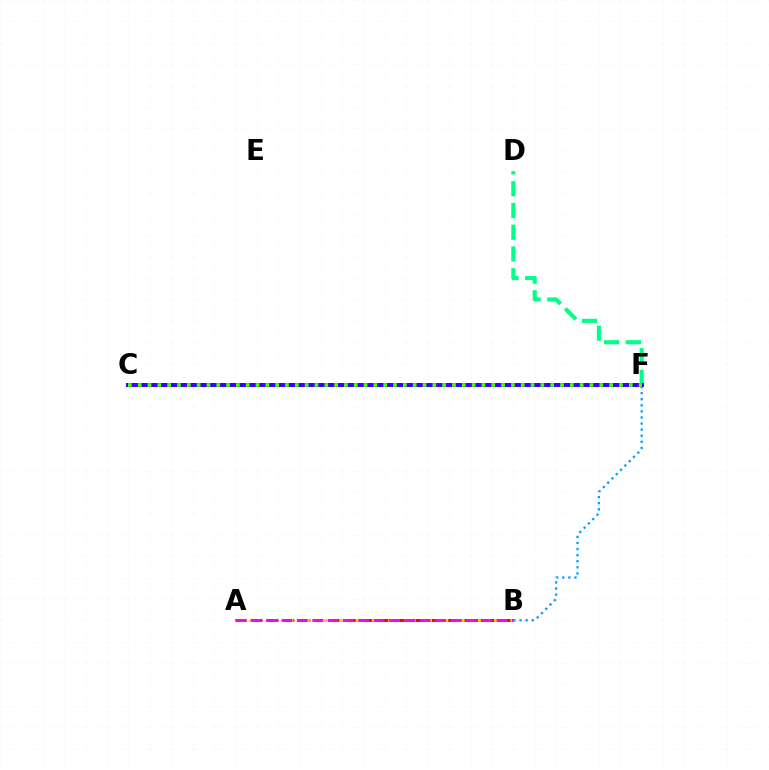{('A', 'B'): [{'color': '#ff0000', 'line_style': 'dashed', 'thickness': 2.16}, {'color': '#ffd500', 'line_style': 'dotted', 'thickness': 2.21}, {'color': '#ff00ed', 'line_style': 'dashed', 'thickness': 2.09}], ('B', 'F'): [{'color': '#009eff', 'line_style': 'dotted', 'thickness': 1.65}], ('D', 'F'): [{'color': '#00ff86', 'line_style': 'dashed', 'thickness': 2.95}], ('C', 'F'): [{'color': '#3700ff', 'line_style': 'solid', 'thickness': 2.88}, {'color': '#4fff00', 'line_style': 'dotted', 'thickness': 2.67}]}